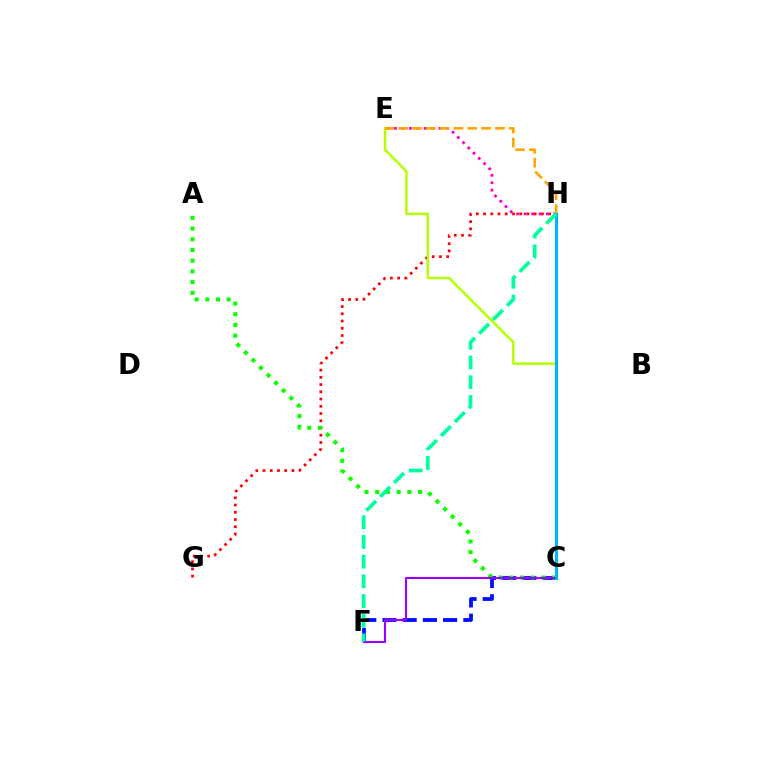{('C', 'F'): [{'color': '#0010ff', 'line_style': 'dashed', 'thickness': 2.75}, {'color': '#9b00ff', 'line_style': 'solid', 'thickness': 1.54}], ('G', 'H'): [{'color': '#ff0000', 'line_style': 'dotted', 'thickness': 1.97}], ('E', 'H'): [{'color': '#ff00bd', 'line_style': 'dotted', 'thickness': 2.01}, {'color': '#ffa500', 'line_style': 'dashed', 'thickness': 1.88}], ('A', 'C'): [{'color': '#08ff00', 'line_style': 'dotted', 'thickness': 2.91}], ('C', 'E'): [{'color': '#b3ff00', 'line_style': 'solid', 'thickness': 1.77}], ('C', 'H'): [{'color': '#00b5ff', 'line_style': 'solid', 'thickness': 2.24}], ('F', 'H'): [{'color': '#00ff9d', 'line_style': 'dashed', 'thickness': 2.67}]}